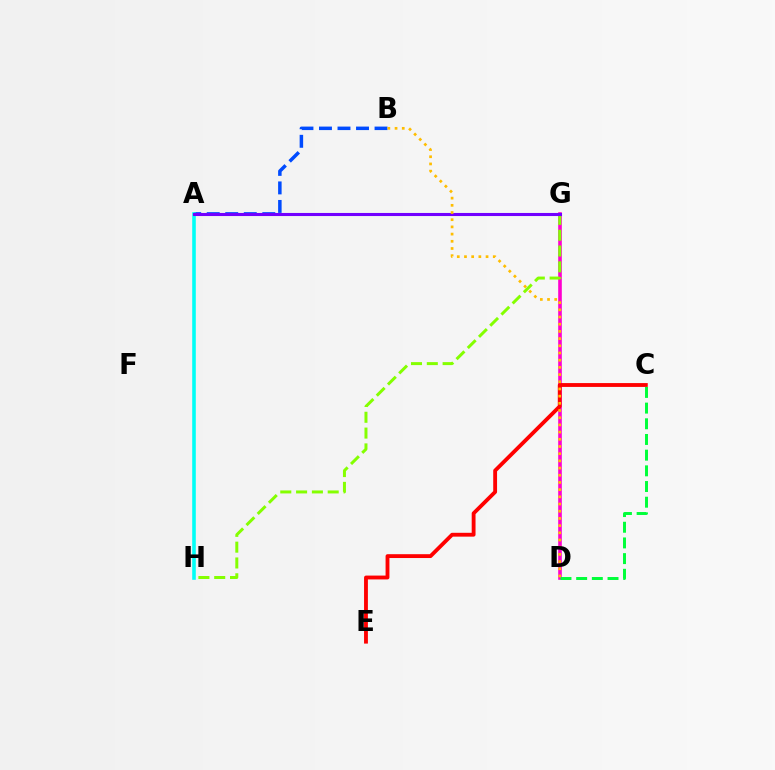{('A', 'B'): [{'color': '#004bff', 'line_style': 'dashed', 'thickness': 2.52}], ('A', 'H'): [{'color': '#00fff6', 'line_style': 'solid', 'thickness': 2.59}], ('D', 'G'): [{'color': '#ff00cf', 'line_style': 'solid', 'thickness': 2.6}], ('C', 'E'): [{'color': '#ff0000', 'line_style': 'solid', 'thickness': 2.77}], ('G', 'H'): [{'color': '#84ff00', 'line_style': 'dashed', 'thickness': 2.15}], ('C', 'D'): [{'color': '#00ff39', 'line_style': 'dashed', 'thickness': 2.13}], ('A', 'G'): [{'color': '#7200ff', 'line_style': 'solid', 'thickness': 2.21}], ('B', 'D'): [{'color': '#ffbd00', 'line_style': 'dotted', 'thickness': 1.95}]}